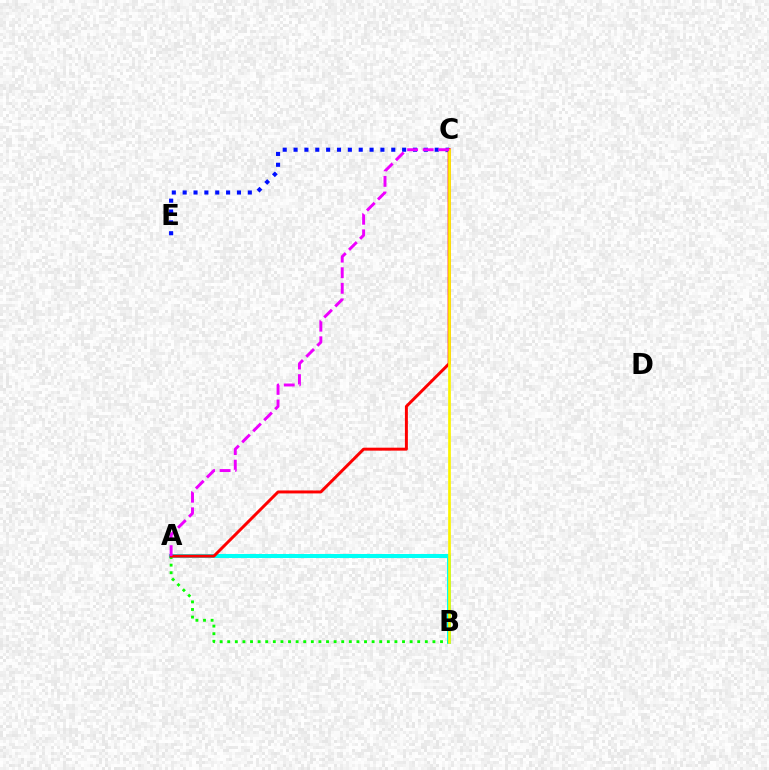{('A', 'B'): [{'color': '#00fff6', 'line_style': 'solid', 'thickness': 2.88}, {'color': '#08ff00', 'line_style': 'dotted', 'thickness': 2.06}], ('C', 'E'): [{'color': '#0010ff', 'line_style': 'dotted', 'thickness': 2.95}], ('A', 'C'): [{'color': '#ff0000', 'line_style': 'solid', 'thickness': 2.14}, {'color': '#ee00ff', 'line_style': 'dashed', 'thickness': 2.12}], ('B', 'C'): [{'color': '#fcf500', 'line_style': 'solid', 'thickness': 1.93}]}